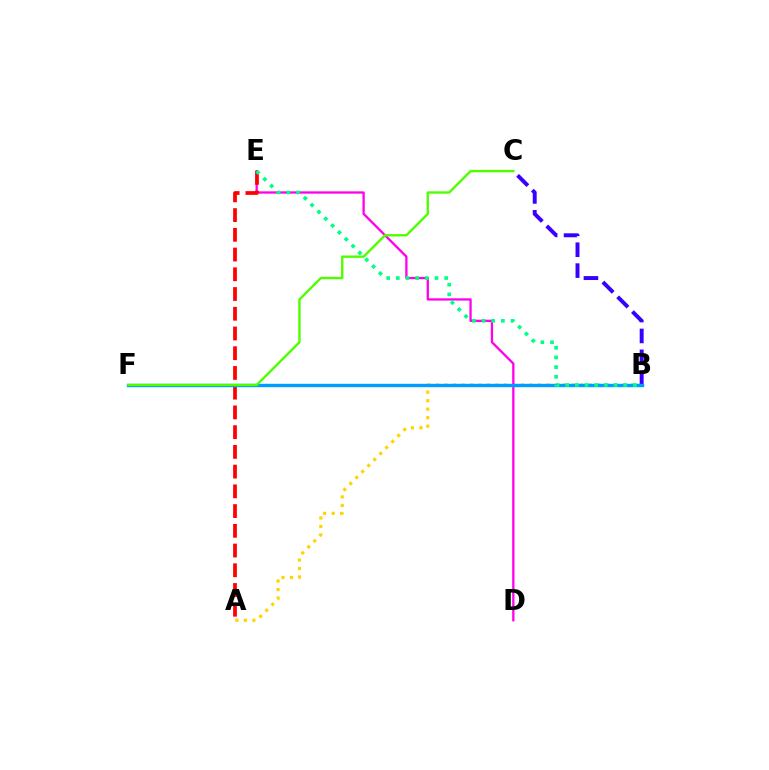{('A', 'B'): [{'color': '#ffd500', 'line_style': 'dotted', 'thickness': 2.31}], ('D', 'E'): [{'color': '#ff00ed', 'line_style': 'solid', 'thickness': 1.65}], ('A', 'E'): [{'color': '#ff0000', 'line_style': 'dashed', 'thickness': 2.68}], ('B', 'C'): [{'color': '#3700ff', 'line_style': 'dashed', 'thickness': 2.84}], ('B', 'F'): [{'color': '#009eff', 'line_style': 'solid', 'thickness': 2.45}], ('C', 'F'): [{'color': '#4fff00', 'line_style': 'solid', 'thickness': 1.72}], ('B', 'E'): [{'color': '#00ff86', 'line_style': 'dotted', 'thickness': 2.63}]}